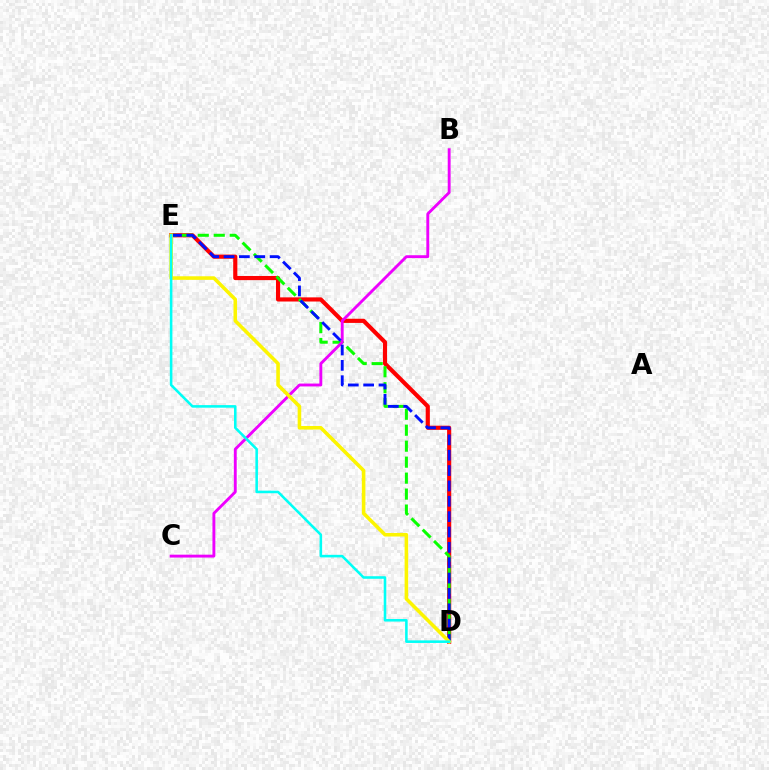{('D', 'E'): [{'color': '#ff0000', 'line_style': 'solid', 'thickness': 2.99}, {'color': '#08ff00', 'line_style': 'dashed', 'thickness': 2.17}, {'color': '#0010ff', 'line_style': 'dashed', 'thickness': 2.09}, {'color': '#fcf500', 'line_style': 'solid', 'thickness': 2.57}, {'color': '#00fff6', 'line_style': 'solid', 'thickness': 1.85}], ('B', 'C'): [{'color': '#ee00ff', 'line_style': 'solid', 'thickness': 2.07}]}